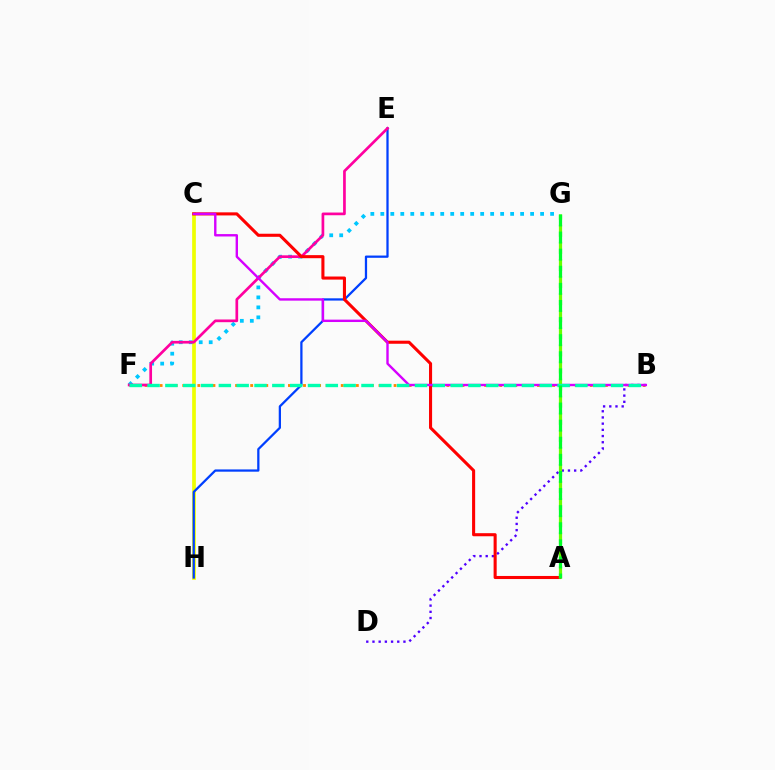{('B', 'F'): [{'color': '#ff8800', 'line_style': 'dotted', 'thickness': 2.05}, {'color': '#00ffaf', 'line_style': 'dashed', 'thickness': 2.42}], ('C', 'H'): [{'color': '#eeff00', 'line_style': 'solid', 'thickness': 2.67}], ('F', 'G'): [{'color': '#00c7ff', 'line_style': 'dotted', 'thickness': 2.71}], ('E', 'H'): [{'color': '#003fff', 'line_style': 'solid', 'thickness': 1.63}], ('E', 'F'): [{'color': '#ff00a0', 'line_style': 'solid', 'thickness': 1.94}], ('B', 'D'): [{'color': '#4f00ff', 'line_style': 'dotted', 'thickness': 1.68}], ('A', 'C'): [{'color': '#ff0000', 'line_style': 'solid', 'thickness': 2.22}], ('B', 'C'): [{'color': '#d600ff', 'line_style': 'solid', 'thickness': 1.72}], ('A', 'G'): [{'color': '#66ff00', 'line_style': 'dashed', 'thickness': 2.32}, {'color': '#00ff27', 'line_style': 'dashed', 'thickness': 2.32}]}